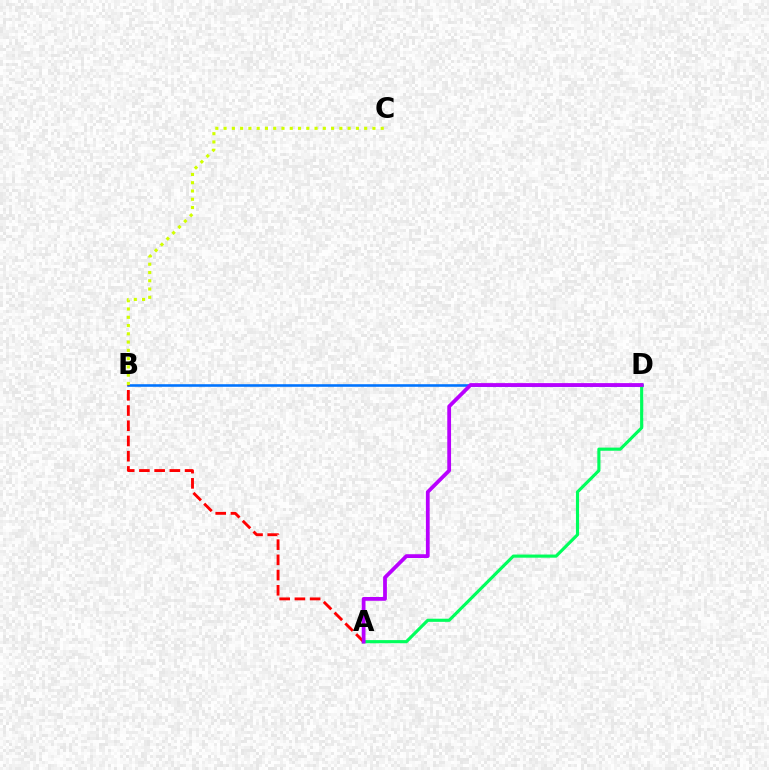{('B', 'D'): [{'color': '#0074ff', 'line_style': 'solid', 'thickness': 1.87}], ('B', 'C'): [{'color': '#d1ff00', 'line_style': 'dotted', 'thickness': 2.25}], ('A', 'B'): [{'color': '#ff0000', 'line_style': 'dashed', 'thickness': 2.07}], ('A', 'D'): [{'color': '#00ff5c', 'line_style': 'solid', 'thickness': 2.26}, {'color': '#b900ff', 'line_style': 'solid', 'thickness': 2.72}]}